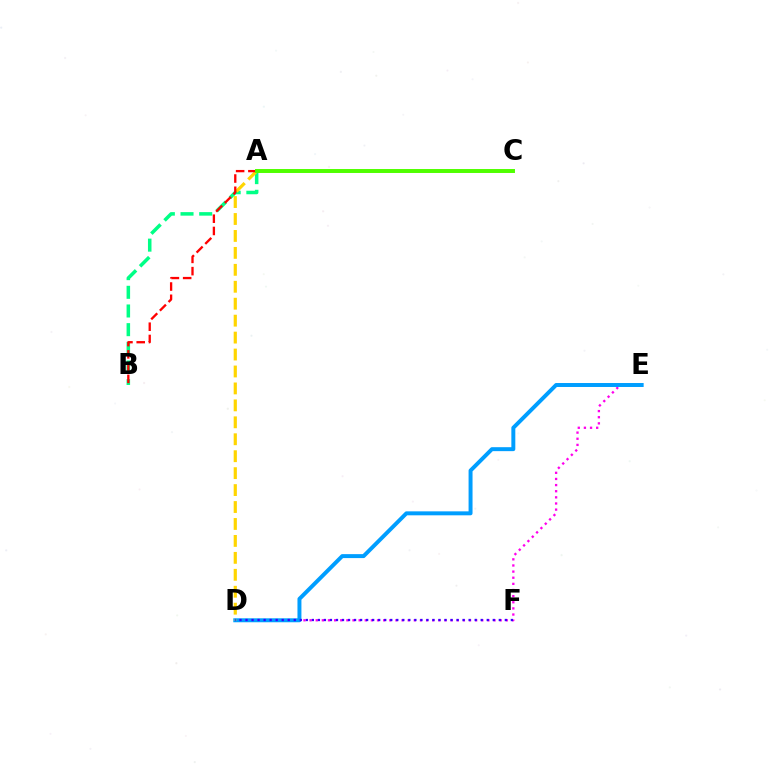{('D', 'E'): [{'color': '#ff00ed', 'line_style': 'dotted', 'thickness': 1.67}, {'color': '#009eff', 'line_style': 'solid', 'thickness': 2.85}], ('A', 'B'): [{'color': '#00ff86', 'line_style': 'dashed', 'thickness': 2.54}, {'color': '#ff0000', 'line_style': 'dashed', 'thickness': 1.67}], ('A', 'D'): [{'color': '#ffd500', 'line_style': 'dashed', 'thickness': 2.3}], ('A', 'C'): [{'color': '#4fff00', 'line_style': 'solid', 'thickness': 2.85}], ('D', 'F'): [{'color': '#3700ff', 'line_style': 'dotted', 'thickness': 1.64}]}